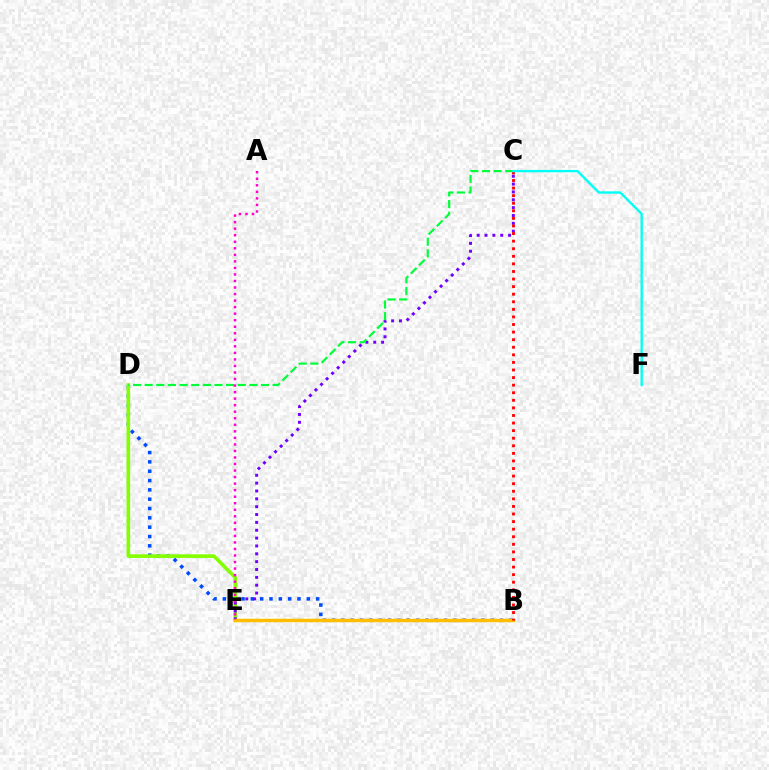{('B', 'D'): [{'color': '#004bff', 'line_style': 'dotted', 'thickness': 2.53}], ('D', 'E'): [{'color': '#84ff00', 'line_style': 'solid', 'thickness': 2.61}], ('C', 'E'): [{'color': '#7200ff', 'line_style': 'dotted', 'thickness': 2.13}], ('B', 'E'): [{'color': '#ffbd00', 'line_style': 'solid', 'thickness': 2.5}], ('C', 'D'): [{'color': '#00ff39', 'line_style': 'dashed', 'thickness': 1.58}], ('A', 'E'): [{'color': '#ff00cf', 'line_style': 'dotted', 'thickness': 1.78}], ('B', 'C'): [{'color': '#ff0000', 'line_style': 'dotted', 'thickness': 2.06}], ('C', 'F'): [{'color': '#00fff6', 'line_style': 'solid', 'thickness': 1.69}]}